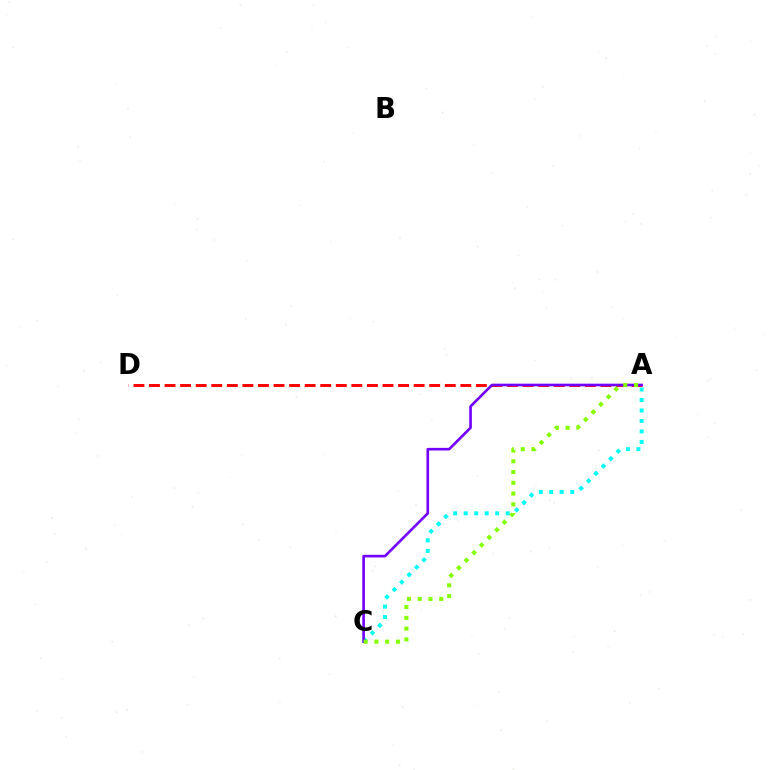{('A', 'D'): [{'color': '#ff0000', 'line_style': 'dashed', 'thickness': 2.11}], ('A', 'C'): [{'color': '#00fff6', 'line_style': 'dotted', 'thickness': 2.85}, {'color': '#7200ff', 'line_style': 'solid', 'thickness': 1.9}, {'color': '#84ff00', 'line_style': 'dotted', 'thickness': 2.92}]}